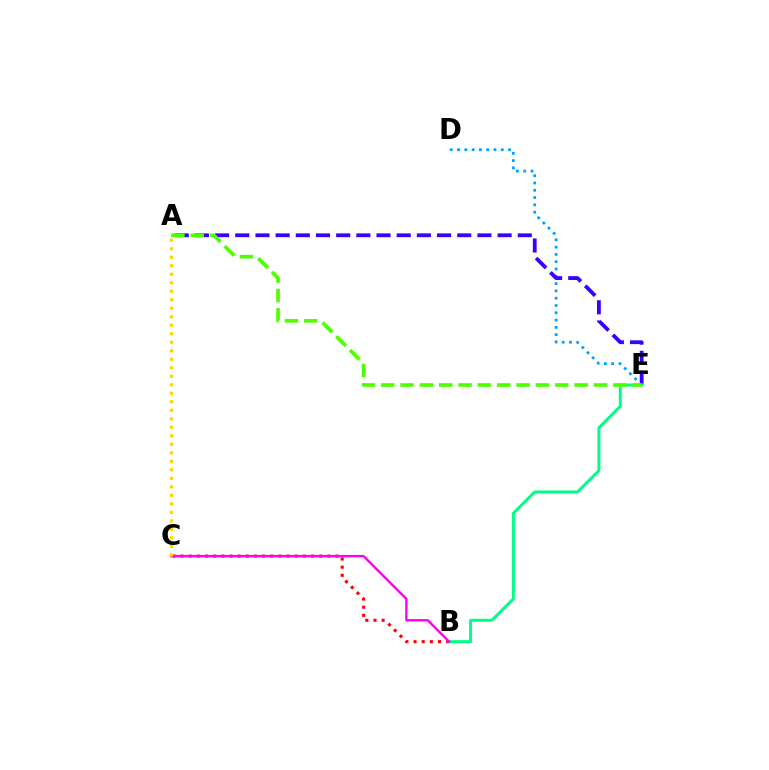{('D', 'E'): [{'color': '#009eff', 'line_style': 'dotted', 'thickness': 1.98}], ('A', 'E'): [{'color': '#3700ff', 'line_style': 'dashed', 'thickness': 2.74}, {'color': '#4fff00', 'line_style': 'dashed', 'thickness': 2.63}], ('B', 'C'): [{'color': '#ff0000', 'line_style': 'dotted', 'thickness': 2.21}, {'color': '#ff00ed', 'line_style': 'solid', 'thickness': 1.72}], ('B', 'E'): [{'color': '#00ff86', 'line_style': 'solid', 'thickness': 2.16}], ('A', 'C'): [{'color': '#ffd500', 'line_style': 'dotted', 'thickness': 2.31}]}